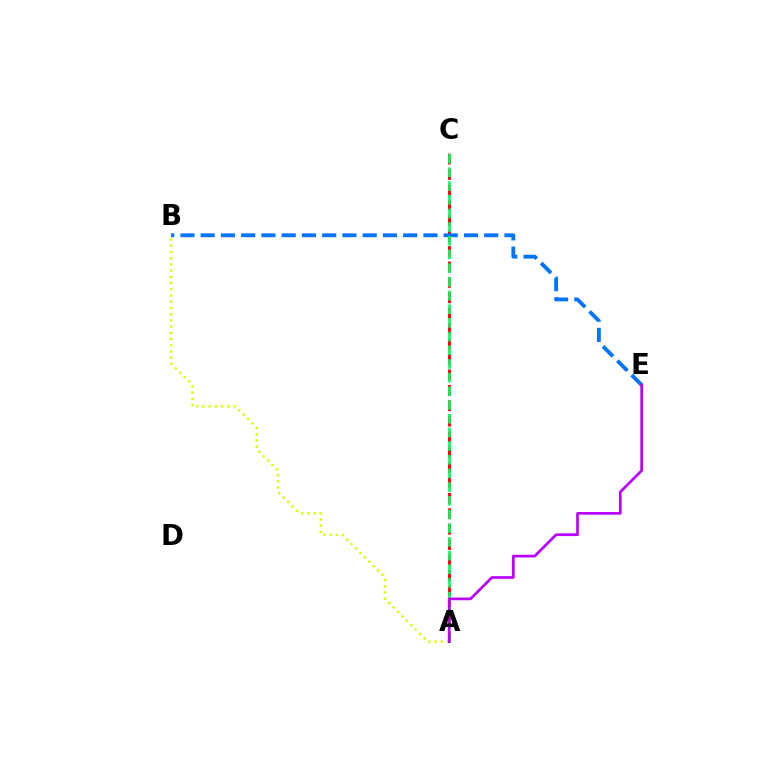{('A', 'B'): [{'color': '#d1ff00', 'line_style': 'dotted', 'thickness': 1.69}], ('A', 'C'): [{'color': '#ff0000', 'line_style': 'dashed', 'thickness': 2.1}, {'color': '#00ff5c', 'line_style': 'dashed', 'thickness': 1.86}], ('B', 'E'): [{'color': '#0074ff', 'line_style': 'dashed', 'thickness': 2.75}], ('A', 'E'): [{'color': '#b900ff', 'line_style': 'solid', 'thickness': 1.95}]}